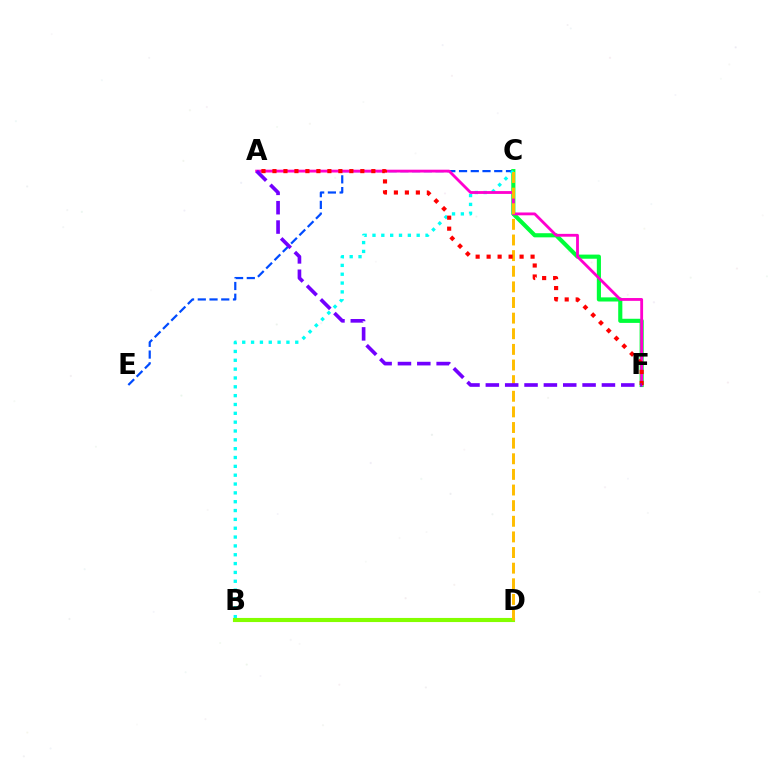{('C', 'E'): [{'color': '#004bff', 'line_style': 'dashed', 'thickness': 1.59}], ('C', 'F'): [{'color': '#00ff39', 'line_style': 'solid', 'thickness': 2.97}], ('B', 'C'): [{'color': '#00fff6', 'line_style': 'dotted', 'thickness': 2.4}], ('A', 'F'): [{'color': '#ff00cf', 'line_style': 'solid', 'thickness': 2.03}, {'color': '#ff0000', 'line_style': 'dotted', 'thickness': 2.99}, {'color': '#7200ff', 'line_style': 'dashed', 'thickness': 2.63}], ('B', 'D'): [{'color': '#84ff00', 'line_style': 'solid', 'thickness': 2.95}], ('C', 'D'): [{'color': '#ffbd00', 'line_style': 'dashed', 'thickness': 2.12}]}